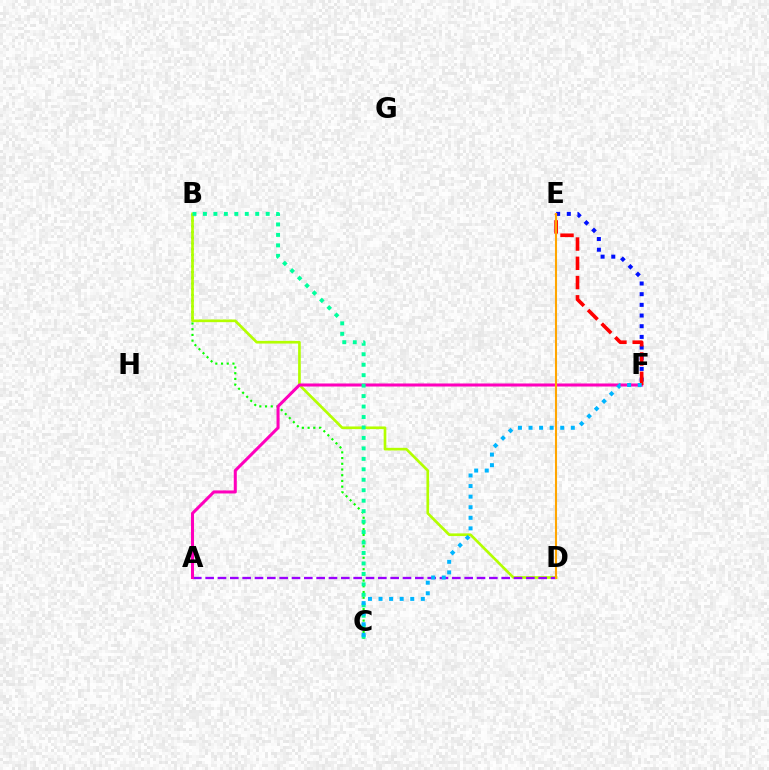{('B', 'C'): [{'color': '#08ff00', 'line_style': 'dotted', 'thickness': 1.55}, {'color': '#00ff9d', 'line_style': 'dotted', 'thickness': 2.84}], ('B', 'D'): [{'color': '#b3ff00', 'line_style': 'solid', 'thickness': 1.92}], ('A', 'D'): [{'color': '#9b00ff', 'line_style': 'dashed', 'thickness': 1.68}], ('E', 'F'): [{'color': '#0010ff', 'line_style': 'dotted', 'thickness': 2.9}, {'color': '#ff0000', 'line_style': 'dashed', 'thickness': 2.62}], ('A', 'F'): [{'color': '#ff00bd', 'line_style': 'solid', 'thickness': 2.19}], ('D', 'E'): [{'color': '#ffa500', 'line_style': 'solid', 'thickness': 1.51}], ('C', 'F'): [{'color': '#00b5ff', 'line_style': 'dotted', 'thickness': 2.87}]}